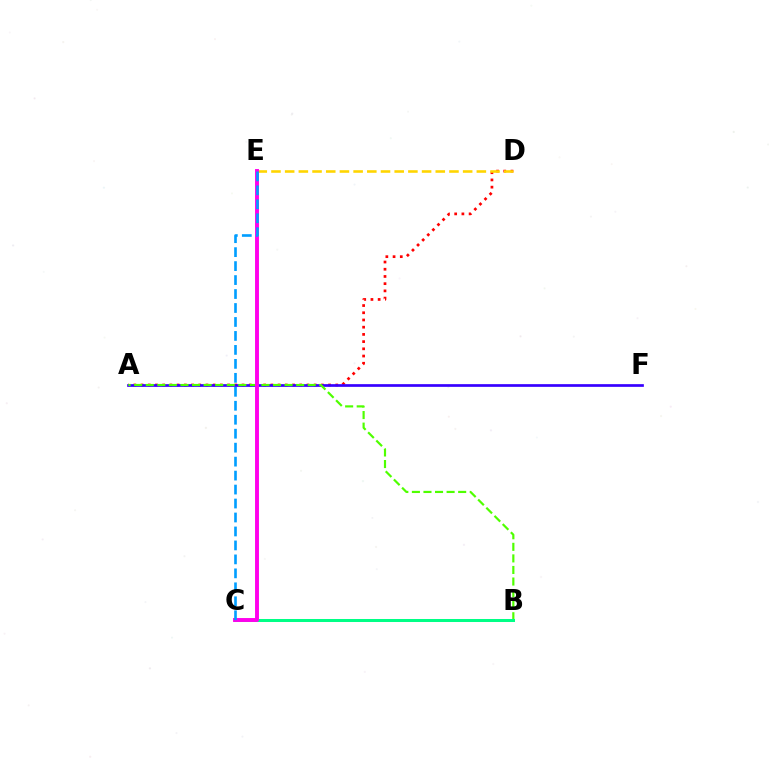{('A', 'D'): [{'color': '#ff0000', 'line_style': 'dotted', 'thickness': 1.96}], ('A', 'F'): [{'color': '#3700ff', 'line_style': 'solid', 'thickness': 1.95}], ('D', 'E'): [{'color': '#ffd500', 'line_style': 'dashed', 'thickness': 1.86}], ('A', 'B'): [{'color': '#4fff00', 'line_style': 'dashed', 'thickness': 1.57}], ('B', 'C'): [{'color': '#00ff86', 'line_style': 'solid', 'thickness': 2.16}], ('C', 'E'): [{'color': '#ff00ed', 'line_style': 'solid', 'thickness': 2.81}, {'color': '#009eff', 'line_style': 'dashed', 'thickness': 1.9}]}